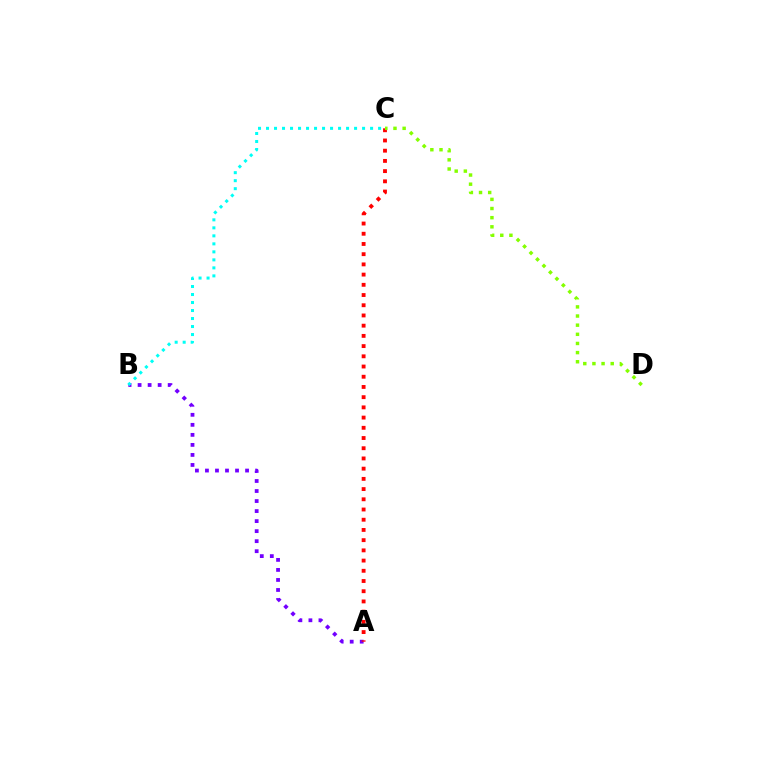{('A', 'B'): [{'color': '#7200ff', 'line_style': 'dotted', 'thickness': 2.72}], ('A', 'C'): [{'color': '#ff0000', 'line_style': 'dotted', 'thickness': 2.77}], ('C', 'D'): [{'color': '#84ff00', 'line_style': 'dotted', 'thickness': 2.48}], ('B', 'C'): [{'color': '#00fff6', 'line_style': 'dotted', 'thickness': 2.18}]}